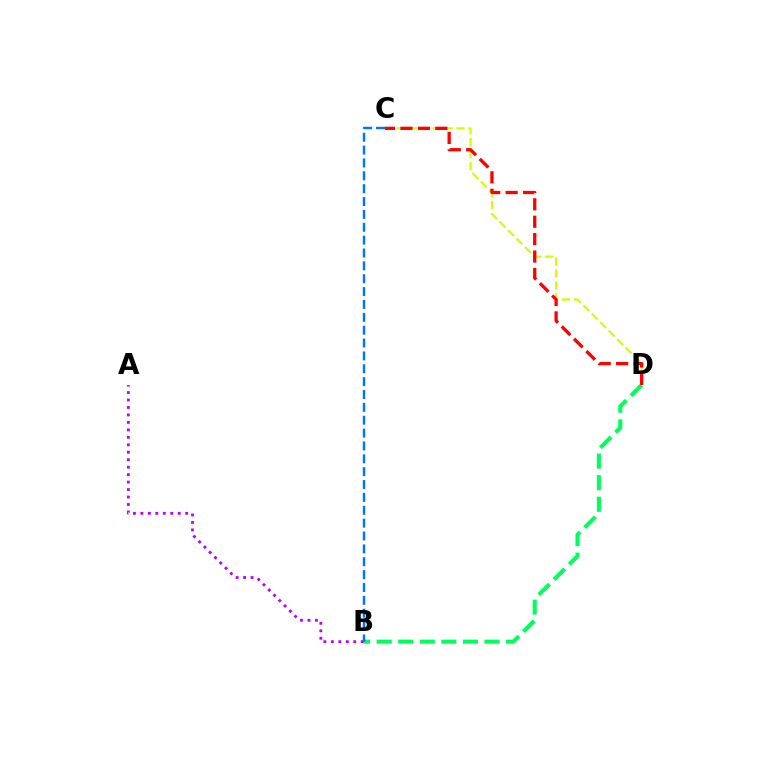{('A', 'B'): [{'color': '#b900ff', 'line_style': 'dotted', 'thickness': 2.03}], ('C', 'D'): [{'color': '#d1ff00', 'line_style': 'dashed', 'thickness': 1.62}, {'color': '#ff0000', 'line_style': 'dashed', 'thickness': 2.37}], ('B', 'D'): [{'color': '#00ff5c', 'line_style': 'dashed', 'thickness': 2.93}], ('B', 'C'): [{'color': '#0074ff', 'line_style': 'dashed', 'thickness': 1.75}]}